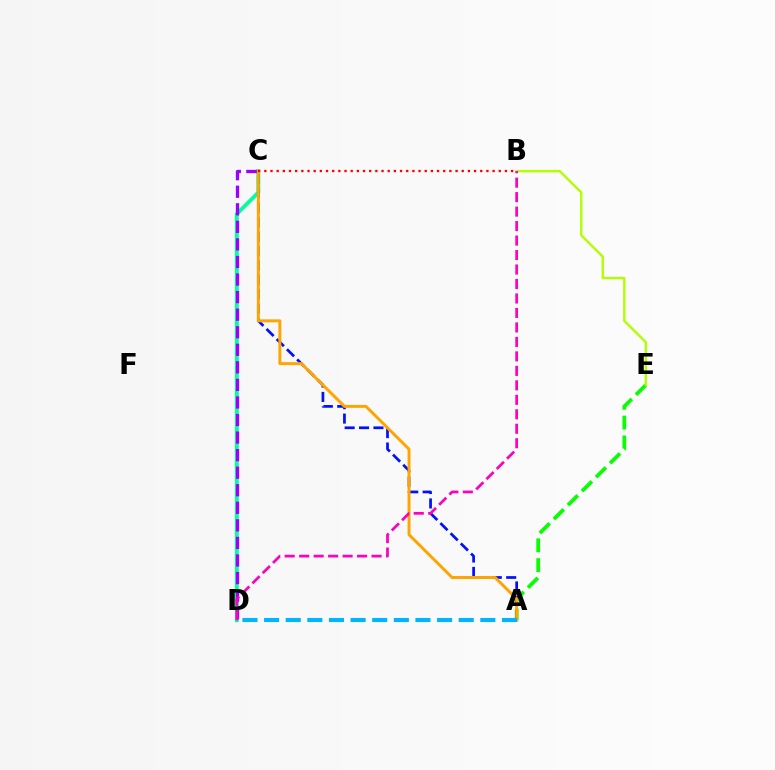{('A', 'E'): [{'color': '#08ff00', 'line_style': 'dashed', 'thickness': 2.69}], ('C', 'D'): [{'color': '#00ff9d', 'line_style': 'solid', 'thickness': 2.78}, {'color': '#9b00ff', 'line_style': 'dashed', 'thickness': 2.39}], ('B', 'E'): [{'color': '#b3ff00', 'line_style': 'solid', 'thickness': 1.72}], ('A', 'C'): [{'color': '#0010ff', 'line_style': 'dashed', 'thickness': 1.96}, {'color': '#ffa500', 'line_style': 'solid', 'thickness': 2.13}], ('A', 'D'): [{'color': '#00b5ff', 'line_style': 'dashed', 'thickness': 2.94}], ('B', 'D'): [{'color': '#ff00bd', 'line_style': 'dashed', 'thickness': 1.97}], ('B', 'C'): [{'color': '#ff0000', 'line_style': 'dotted', 'thickness': 1.68}]}